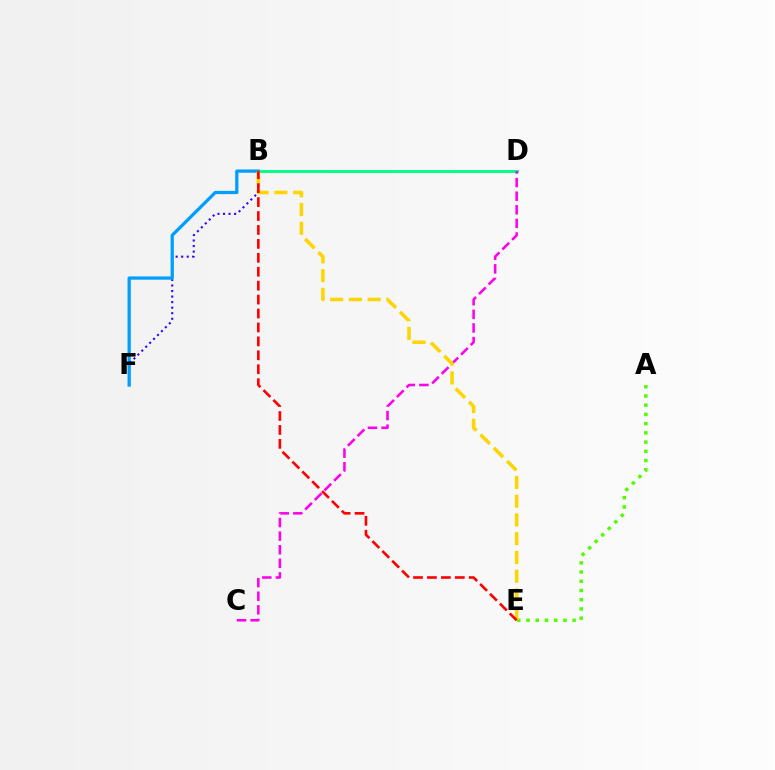{('A', 'E'): [{'color': '#4fff00', 'line_style': 'dotted', 'thickness': 2.51}], ('B', 'D'): [{'color': '#00ff86', 'line_style': 'solid', 'thickness': 2.1}], ('B', 'F'): [{'color': '#3700ff', 'line_style': 'dotted', 'thickness': 1.51}, {'color': '#009eff', 'line_style': 'solid', 'thickness': 2.34}], ('C', 'D'): [{'color': '#ff00ed', 'line_style': 'dashed', 'thickness': 1.85}], ('B', 'E'): [{'color': '#ffd500', 'line_style': 'dashed', 'thickness': 2.55}, {'color': '#ff0000', 'line_style': 'dashed', 'thickness': 1.89}]}